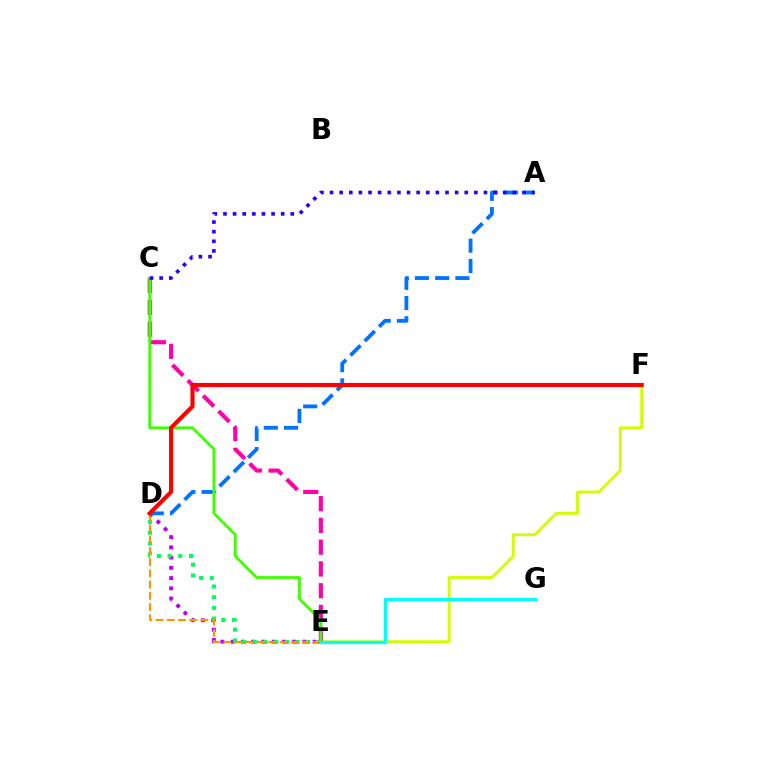{('D', 'E'): [{'color': '#b900ff', 'line_style': 'dotted', 'thickness': 2.78}, {'color': '#00ff5c', 'line_style': 'dotted', 'thickness': 2.91}, {'color': '#ff9400', 'line_style': 'dashed', 'thickness': 1.52}], ('E', 'F'): [{'color': '#d1ff00', 'line_style': 'solid', 'thickness': 2.04}], ('C', 'E'): [{'color': '#ff00ac', 'line_style': 'dashed', 'thickness': 2.96}, {'color': '#3dff00', 'line_style': 'solid', 'thickness': 1.99}], ('A', 'D'): [{'color': '#0074ff', 'line_style': 'dashed', 'thickness': 2.75}], ('A', 'C'): [{'color': '#2500ff', 'line_style': 'dotted', 'thickness': 2.61}], ('E', 'G'): [{'color': '#00fff6', 'line_style': 'solid', 'thickness': 2.36}], ('D', 'F'): [{'color': '#ff0000', 'line_style': 'solid', 'thickness': 2.99}]}